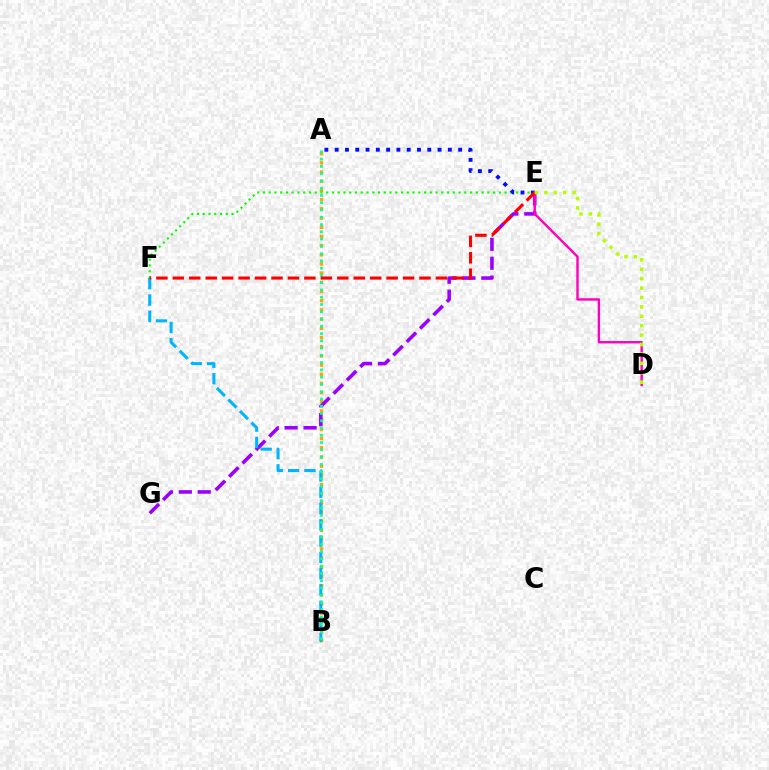{('A', 'B'): [{'color': '#ffa500', 'line_style': 'dotted', 'thickness': 2.5}, {'color': '#00ff9d', 'line_style': 'dotted', 'thickness': 1.97}], ('E', 'F'): [{'color': '#08ff00', 'line_style': 'dotted', 'thickness': 1.56}, {'color': '#ff0000', 'line_style': 'dashed', 'thickness': 2.23}], ('E', 'G'): [{'color': '#9b00ff', 'line_style': 'dashed', 'thickness': 2.57}], ('B', 'F'): [{'color': '#00b5ff', 'line_style': 'dashed', 'thickness': 2.21}], ('A', 'E'): [{'color': '#0010ff', 'line_style': 'dotted', 'thickness': 2.8}], ('D', 'E'): [{'color': '#ff00bd', 'line_style': 'solid', 'thickness': 1.73}, {'color': '#b3ff00', 'line_style': 'dotted', 'thickness': 2.56}]}